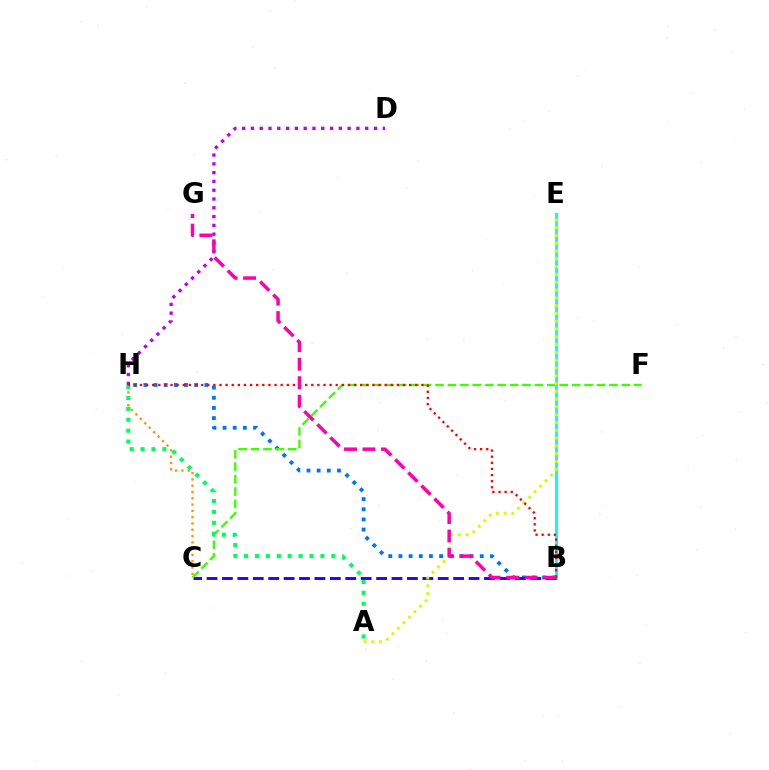{('B', 'E'): [{'color': '#00fff6', 'line_style': 'solid', 'thickness': 2.1}], ('B', 'H'): [{'color': '#0074ff', 'line_style': 'dotted', 'thickness': 2.76}, {'color': '#ff0000', 'line_style': 'dotted', 'thickness': 1.66}], ('C', 'H'): [{'color': '#ff9400', 'line_style': 'dotted', 'thickness': 1.71}], ('B', 'C'): [{'color': '#2500ff', 'line_style': 'dashed', 'thickness': 2.09}], ('C', 'F'): [{'color': '#3dff00', 'line_style': 'dashed', 'thickness': 1.69}], ('D', 'H'): [{'color': '#b900ff', 'line_style': 'dotted', 'thickness': 2.39}], ('A', 'E'): [{'color': '#d1ff00', 'line_style': 'dotted', 'thickness': 2.12}], ('A', 'H'): [{'color': '#00ff5c', 'line_style': 'dotted', 'thickness': 2.96}], ('B', 'G'): [{'color': '#ff00ac', 'line_style': 'dashed', 'thickness': 2.51}]}